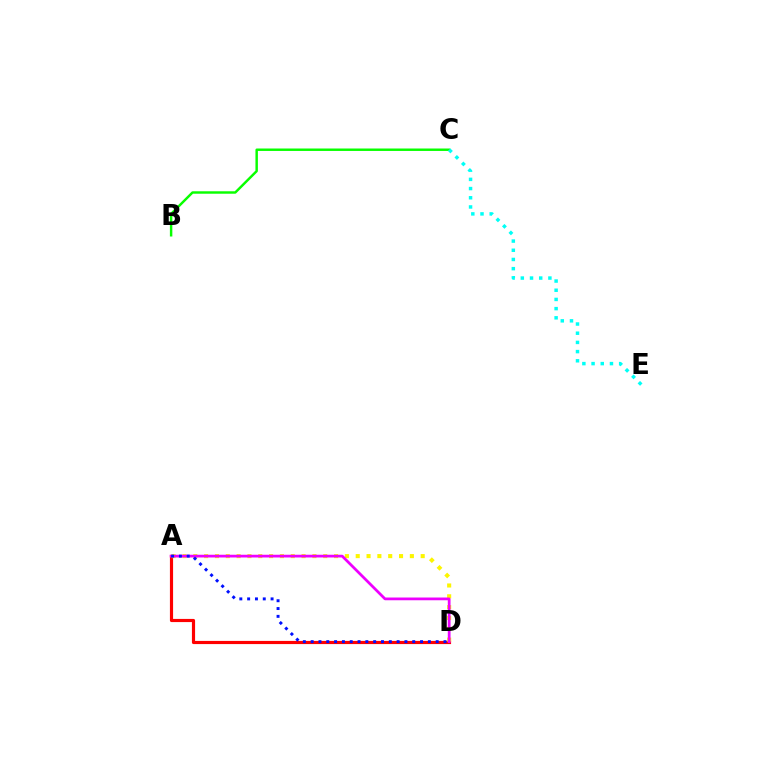{('A', 'D'): [{'color': '#ff0000', 'line_style': 'solid', 'thickness': 2.28}, {'color': '#fcf500', 'line_style': 'dotted', 'thickness': 2.94}, {'color': '#ee00ff', 'line_style': 'solid', 'thickness': 1.98}, {'color': '#0010ff', 'line_style': 'dotted', 'thickness': 2.12}], ('B', 'C'): [{'color': '#08ff00', 'line_style': 'solid', 'thickness': 1.76}], ('C', 'E'): [{'color': '#00fff6', 'line_style': 'dotted', 'thickness': 2.5}]}